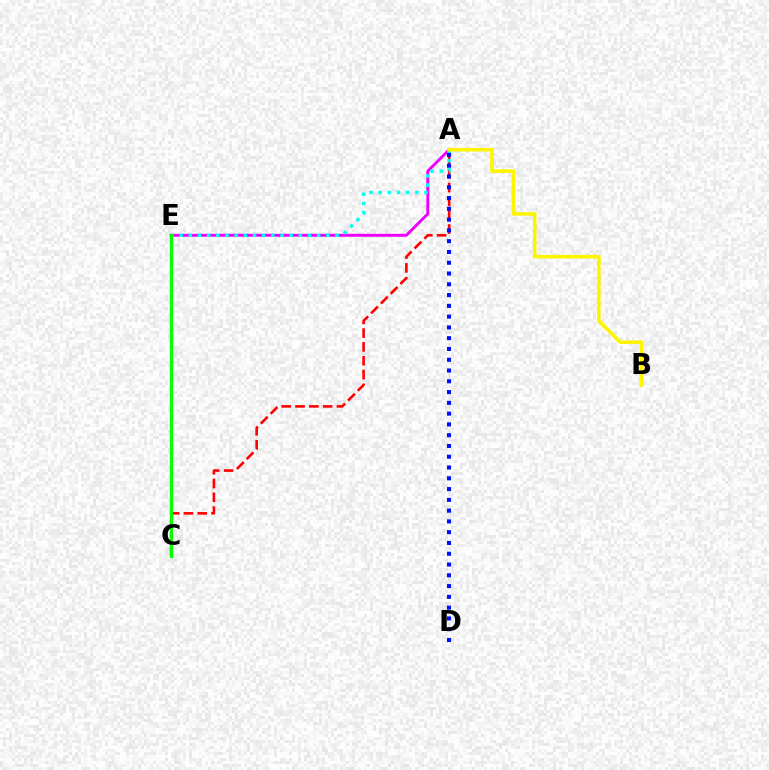{('A', 'C'): [{'color': '#ff0000', 'line_style': 'dashed', 'thickness': 1.88}], ('A', 'E'): [{'color': '#ee00ff', 'line_style': 'solid', 'thickness': 2.09}, {'color': '#00fff6', 'line_style': 'dotted', 'thickness': 2.49}], ('C', 'E'): [{'color': '#08ff00', 'line_style': 'solid', 'thickness': 2.32}], ('A', 'B'): [{'color': '#fcf500', 'line_style': 'solid', 'thickness': 2.6}], ('A', 'D'): [{'color': '#0010ff', 'line_style': 'dotted', 'thickness': 2.93}]}